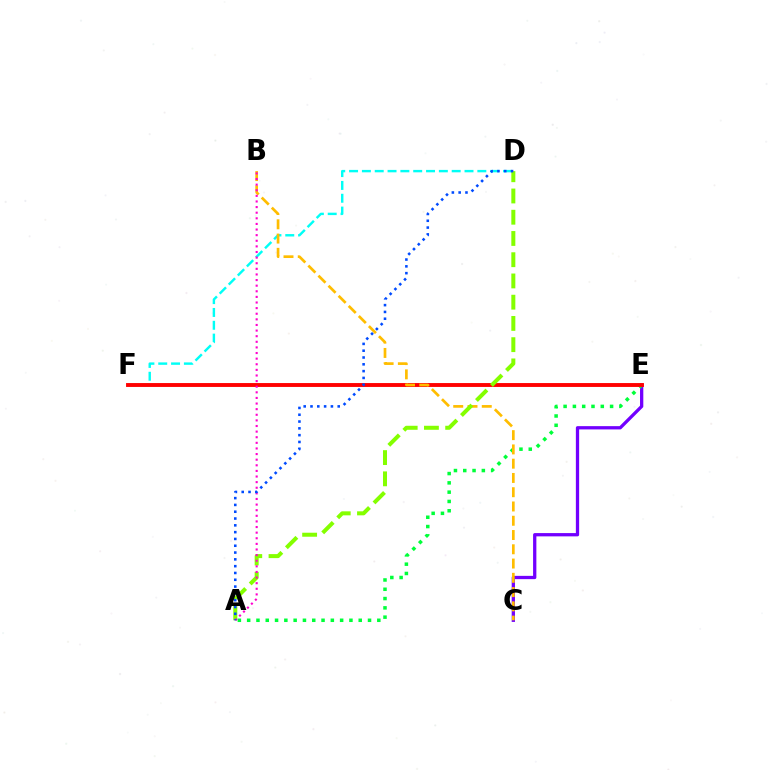{('C', 'E'): [{'color': '#7200ff', 'line_style': 'solid', 'thickness': 2.36}], ('D', 'F'): [{'color': '#00fff6', 'line_style': 'dashed', 'thickness': 1.74}], ('A', 'E'): [{'color': '#00ff39', 'line_style': 'dotted', 'thickness': 2.53}], ('E', 'F'): [{'color': '#ff0000', 'line_style': 'solid', 'thickness': 2.8}], ('B', 'C'): [{'color': '#ffbd00', 'line_style': 'dashed', 'thickness': 1.94}], ('A', 'D'): [{'color': '#84ff00', 'line_style': 'dashed', 'thickness': 2.89}, {'color': '#004bff', 'line_style': 'dotted', 'thickness': 1.85}], ('A', 'B'): [{'color': '#ff00cf', 'line_style': 'dotted', 'thickness': 1.53}]}